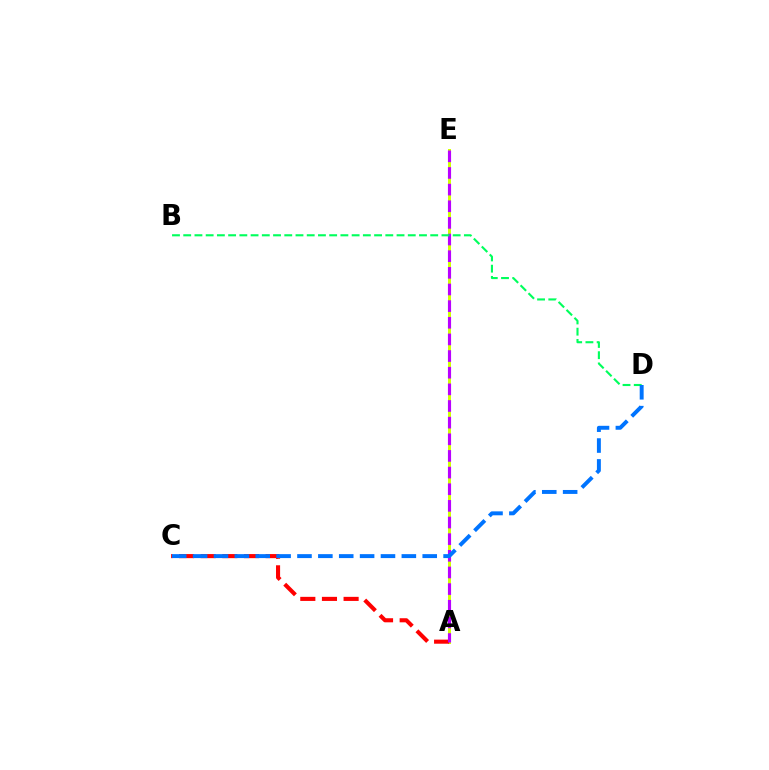{('A', 'E'): [{'color': '#d1ff00', 'line_style': 'solid', 'thickness': 2.14}, {'color': '#b900ff', 'line_style': 'dashed', 'thickness': 2.26}], ('A', 'C'): [{'color': '#ff0000', 'line_style': 'dashed', 'thickness': 2.94}], ('B', 'D'): [{'color': '#00ff5c', 'line_style': 'dashed', 'thickness': 1.53}], ('C', 'D'): [{'color': '#0074ff', 'line_style': 'dashed', 'thickness': 2.84}]}